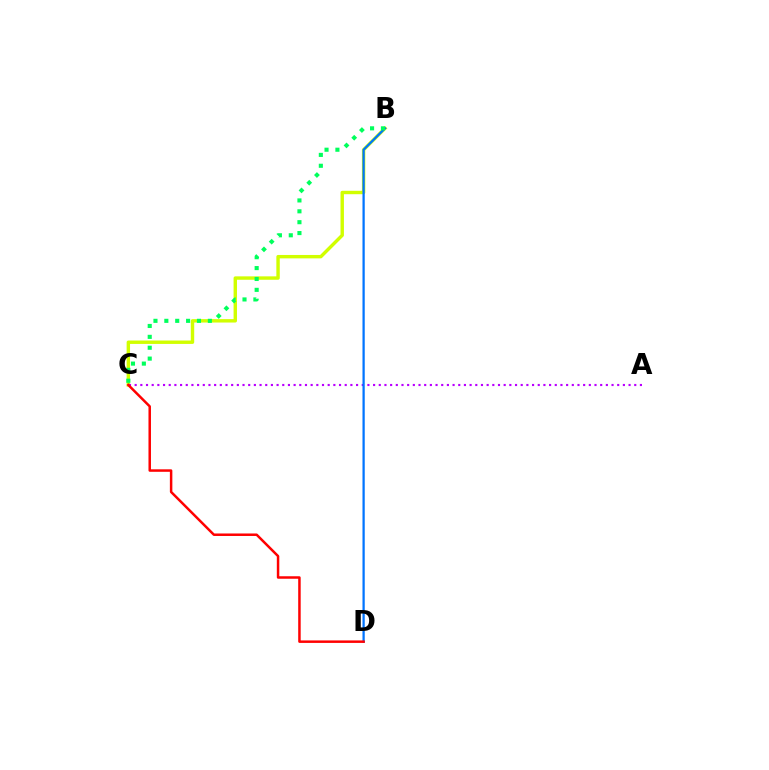{('B', 'C'): [{'color': '#d1ff00', 'line_style': 'solid', 'thickness': 2.46}, {'color': '#00ff5c', 'line_style': 'dotted', 'thickness': 2.96}], ('A', 'C'): [{'color': '#b900ff', 'line_style': 'dotted', 'thickness': 1.54}], ('B', 'D'): [{'color': '#0074ff', 'line_style': 'solid', 'thickness': 1.63}], ('C', 'D'): [{'color': '#ff0000', 'line_style': 'solid', 'thickness': 1.79}]}